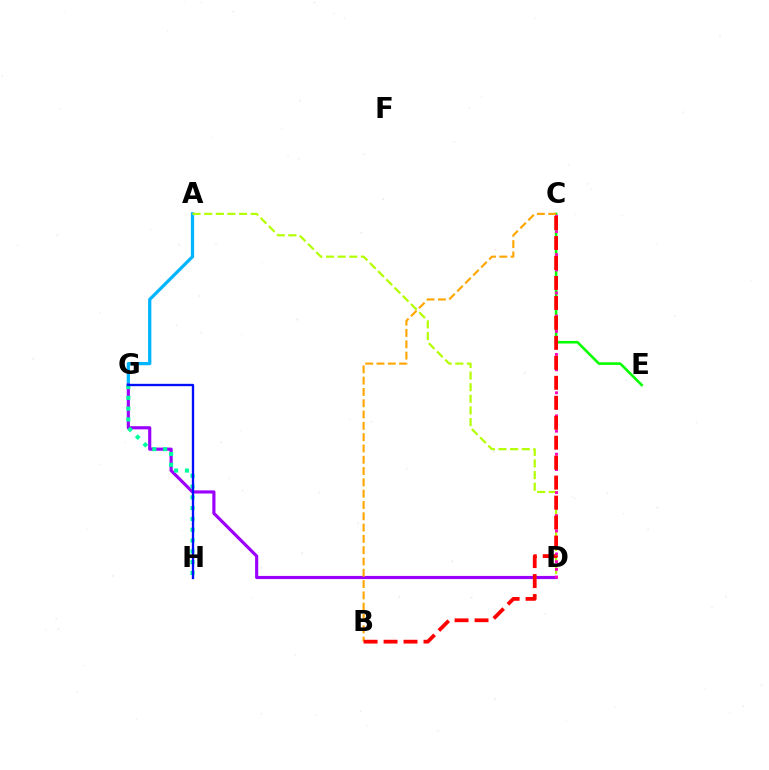{('C', 'E'): [{'color': '#08ff00', 'line_style': 'solid', 'thickness': 1.87}], ('A', 'G'): [{'color': '#00b5ff', 'line_style': 'solid', 'thickness': 2.34}], ('D', 'G'): [{'color': '#9b00ff', 'line_style': 'solid', 'thickness': 2.27}], ('A', 'D'): [{'color': '#b3ff00', 'line_style': 'dashed', 'thickness': 1.58}], ('G', 'H'): [{'color': '#00ff9d', 'line_style': 'dotted', 'thickness': 2.93}, {'color': '#0010ff', 'line_style': 'solid', 'thickness': 1.69}], ('C', 'D'): [{'color': '#ff00bd', 'line_style': 'dotted', 'thickness': 2.09}], ('B', 'C'): [{'color': '#ffa500', 'line_style': 'dashed', 'thickness': 1.54}, {'color': '#ff0000', 'line_style': 'dashed', 'thickness': 2.71}]}